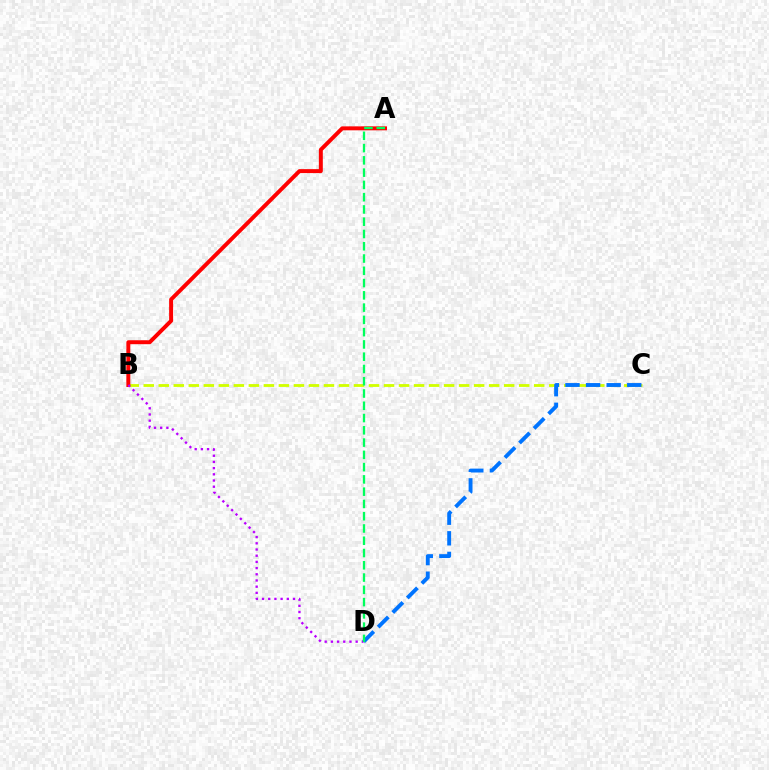{('B', 'C'): [{'color': '#d1ff00', 'line_style': 'dashed', 'thickness': 2.04}], ('C', 'D'): [{'color': '#0074ff', 'line_style': 'dashed', 'thickness': 2.8}], ('A', 'B'): [{'color': '#ff0000', 'line_style': 'solid', 'thickness': 2.85}], ('B', 'D'): [{'color': '#b900ff', 'line_style': 'dotted', 'thickness': 1.68}], ('A', 'D'): [{'color': '#00ff5c', 'line_style': 'dashed', 'thickness': 1.67}]}